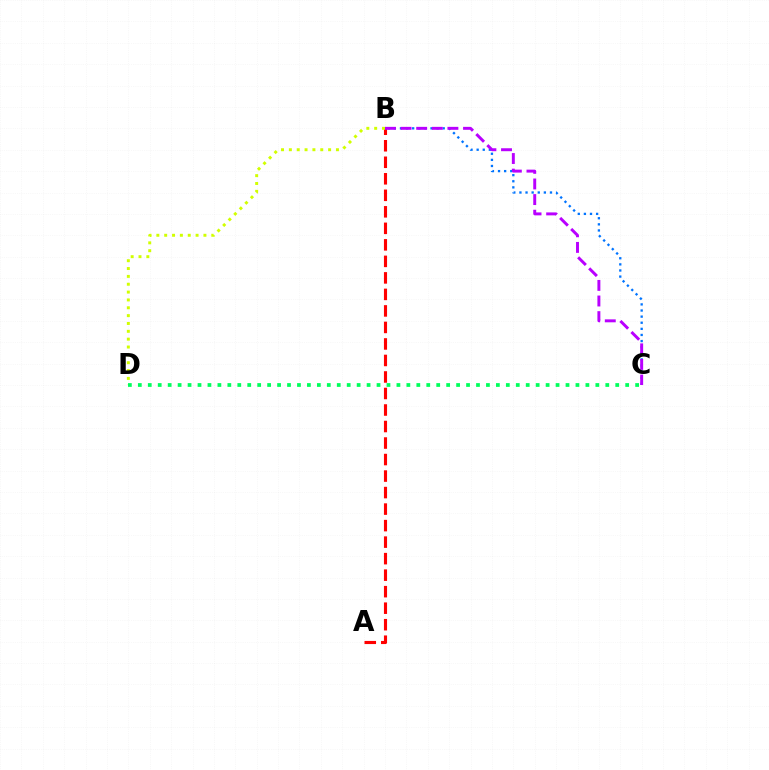{('A', 'B'): [{'color': '#ff0000', 'line_style': 'dashed', 'thickness': 2.24}], ('B', 'C'): [{'color': '#0074ff', 'line_style': 'dotted', 'thickness': 1.66}, {'color': '#b900ff', 'line_style': 'dashed', 'thickness': 2.12}], ('B', 'D'): [{'color': '#d1ff00', 'line_style': 'dotted', 'thickness': 2.13}], ('C', 'D'): [{'color': '#00ff5c', 'line_style': 'dotted', 'thickness': 2.7}]}